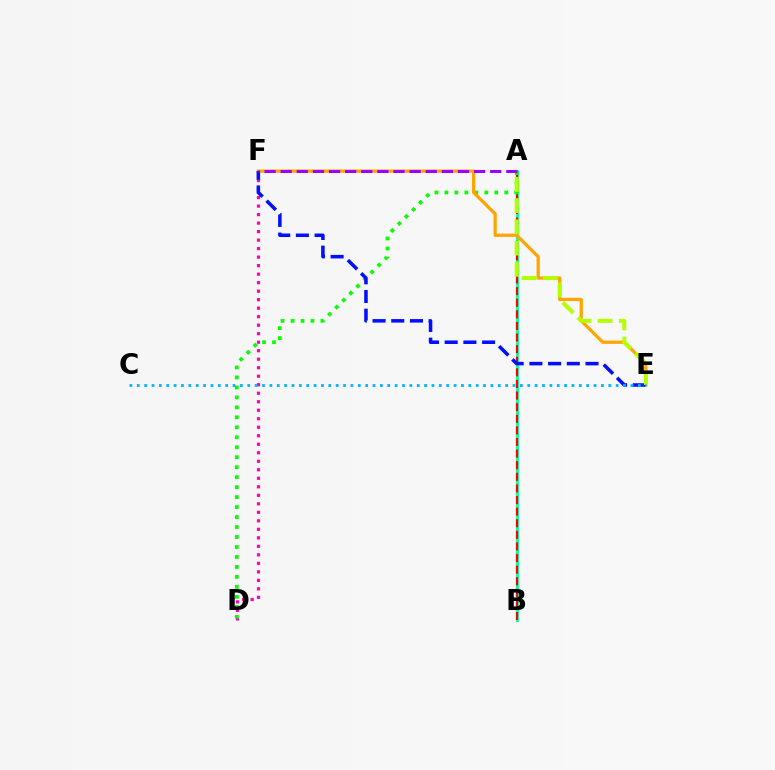{('A', 'B'): [{'color': '#00ff9d', 'line_style': 'solid', 'thickness': 2.02}, {'color': '#ff0000', 'line_style': 'dashed', 'thickness': 1.58}], ('D', 'F'): [{'color': '#ff00bd', 'line_style': 'dotted', 'thickness': 2.31}], ('A', 'D'): [{'color': '#08ff00', 'line_style': 'dotted', 'thickness': 2.71}], ('E', 'F'): [{'color': '#ffa500', 'line_style': 'solid', 'thickness': 2.34}, {'color': '#0010ff', 'line_style': 'dashed', 'thickness': 2.54}], ('A', 'E'): [{'color': '#b3ff00', 'line_style': 'dashed', 'thickness': 2.88}], ('A', 'F'): [{'color': '#9b00ff', 'line_style': 'dashed', 'thickness': 2.19}], ('C', 'E'): [{'color': '#00b5ff', 'line_style': 'dotted', 'thickness': 2.0}]}